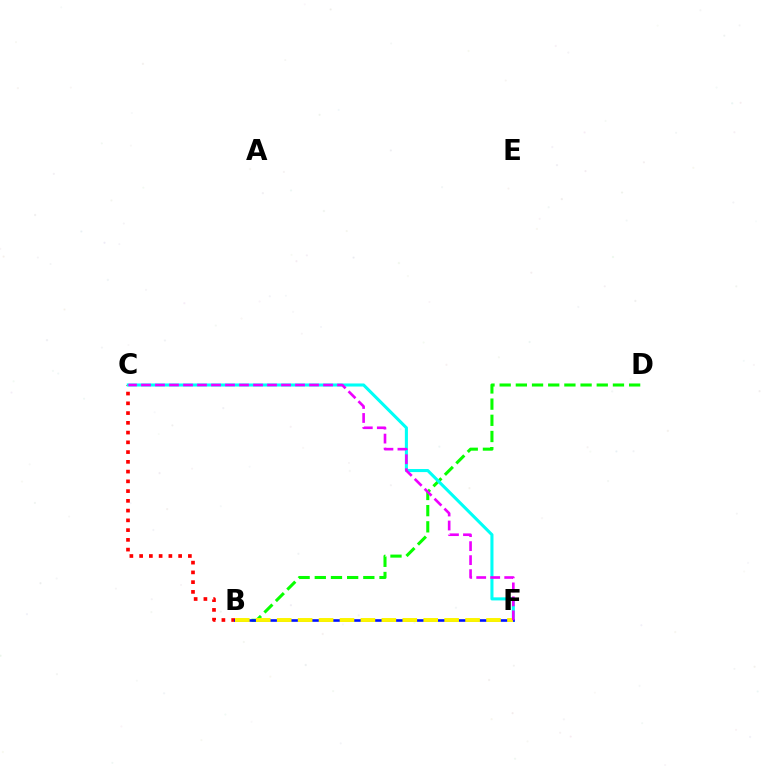{('B', 'C'): [{'color': '#ff0000', 'line_style': 'dotted', 'thickness': 2.65}], ('B', 'D'): [{'color': '#08ff00', 'line_style': 'dashed', 'thickness': 2.2}], ('C', 'F'): [{'color': '#00fff6', 'line_style': 'solid', 'thickness': 2.21}, {'color': '#ee00ff', 'line_style': 'dashed', 'thickness': 1.9}], ('B', 'F'): [{'color': '#0010ff', 'line_style': 'solid', 'thickness': 1.88}, {'color': '#fcf500', 'line_style': 'dashed', 'thickness': 2.84}]}